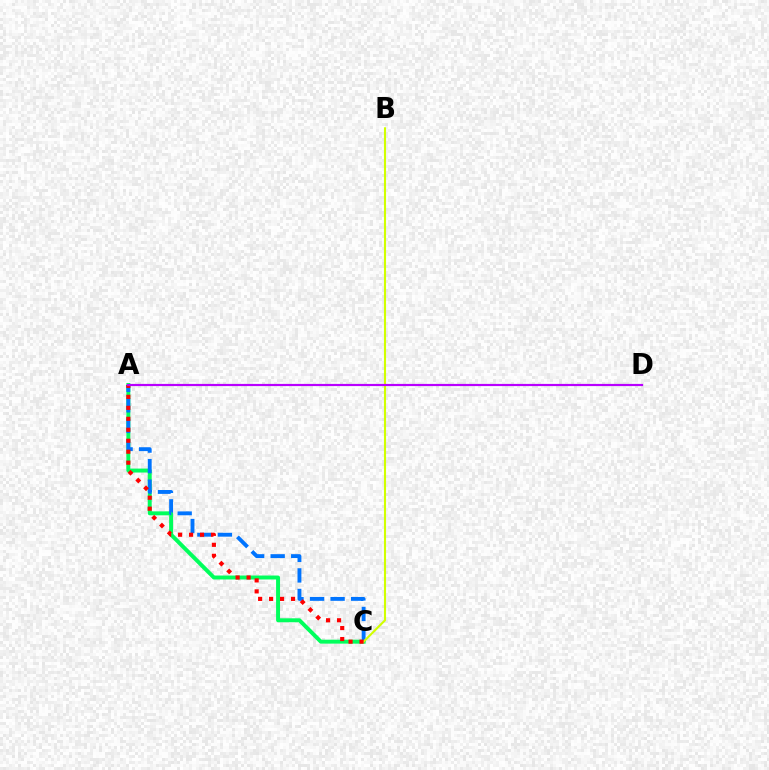{('A', 'C'): [{'color': '#00ff5c', 'line_style': 'solid', 'thickness': 2.84}, {'color': '#0074ff', 'line_style': 'dashed', 'thickness': 2.79}, {'color': '#ff0000', 'line_style': 'dotted', 'thickness': 2.98}], ('B', 'C'): [{'color': '#d1ff00', 'line_style': 'solid', 'thickness': 1.52}], ('A', 'D'): [{'color': '#b900ff', 'line_style': 'solid', 'thickness': 1.57}]}